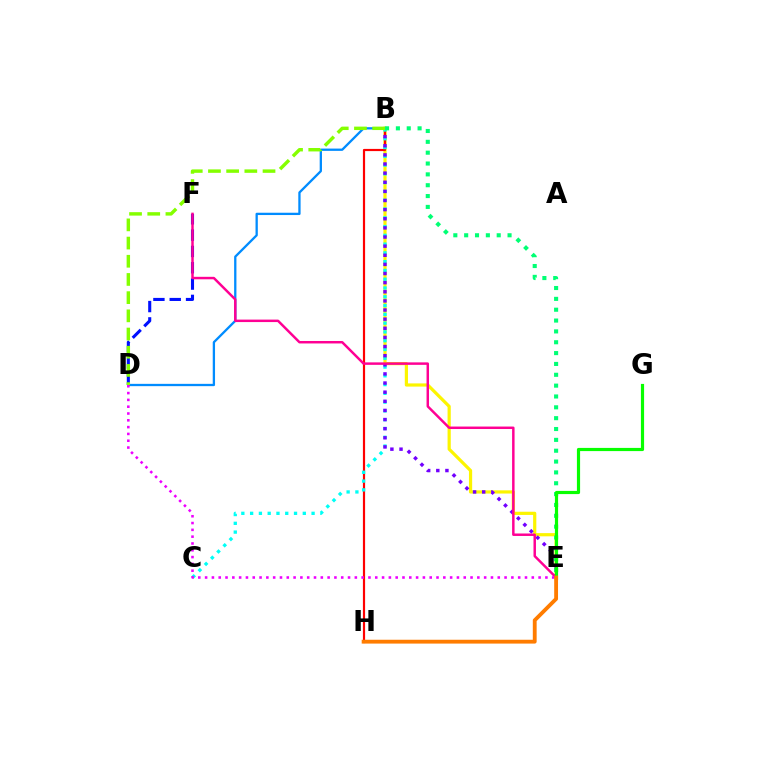{('B', 'D'): [{'color': '#008cff', 'line_style': 'solid', 'thickness': 1.65}, {'color': '#84ff00', 'line_style': 'dashed', 'thickness': 2.47}], ('B', 'E'): [{'color': '#fcf500', 'line_style': 'solid', 'thickness': 2.3}, {'color': '#7200ff', 'line_style': 'dotted', 'thickness': 2.48}, {'color': '#00ff74', 'line_style': 'dotted', 'thickness': 2.95}], ('D', 'F'): [{'color': '#0010ff', 'line_style': 'dashed', 'thickness': 2.22}], ('B', 'H'): [{'color': '#ff0000', 'line_style': 'solid', 'thickness': 1.58}], ('B', 'C'): [{'color': '#00fff6', 'line_style': 'dotted', 'thickness': 2.39}], ('E', 'F'): [{'color': '#ff0094', 'line_style': 'solid', 'thickness': 1.78}], ('D', 'E'): [{'color': '#ee00ff', 'line_style': 'dotted', 'thickness': 1.85}], ('E', 'G'): [{'color': '#08ff00', 'line_style': 'solid', 'thickness': 2.29}], ('E', 'H'): [{'color': '#ff7c00', 'line_style': 'solid', 'thickness': 2.76}]}